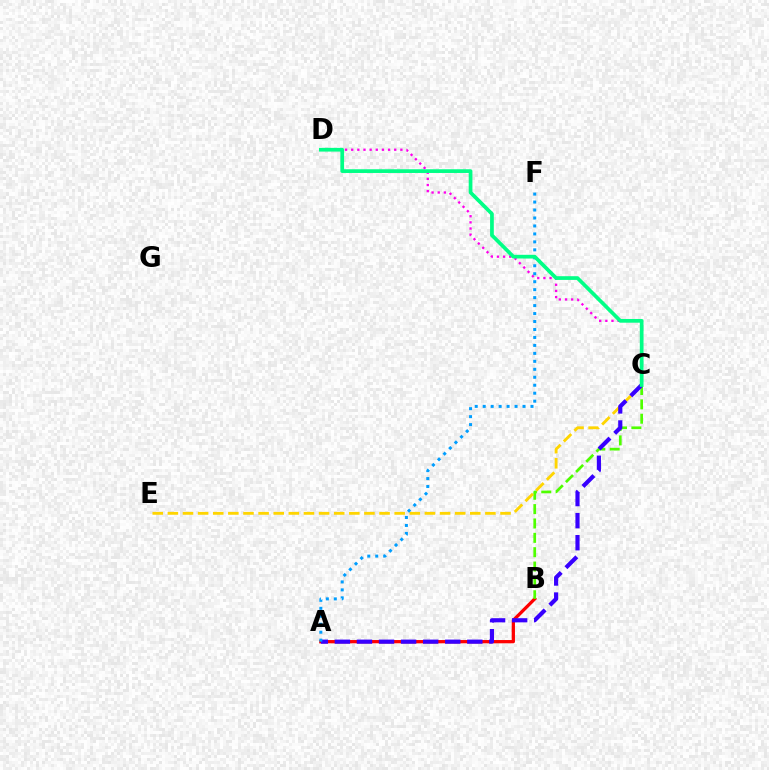{('A', 'B'): [{'color': '#ff0000', 'line_style': 'solid', 'thickness': 2.35}], ('C', 'D'): [{'color': '#ff00ed', 'line_style': 'dotted', 'thickness': 1.67}, {'color': '#00ff86', 'line_style': 'solid', 'thickness': 2.68}], ('B', 'C'): [{'color': '#4fff00', 'line_style': 'dashed', 'thickness': 1.95}], ('C', 'E'): [{'color': '#ffd500', 'line_style': 'dashed', 'thickness': 2.05}], ('A', 'C'): [{'color': '#3700ff', 'line_style': 'dashed', 'thickness': 3.0}], ('A', 'F'): [{'color': '#009eff', 'line_style': 'dotted', 'thickness': 2.16}]}